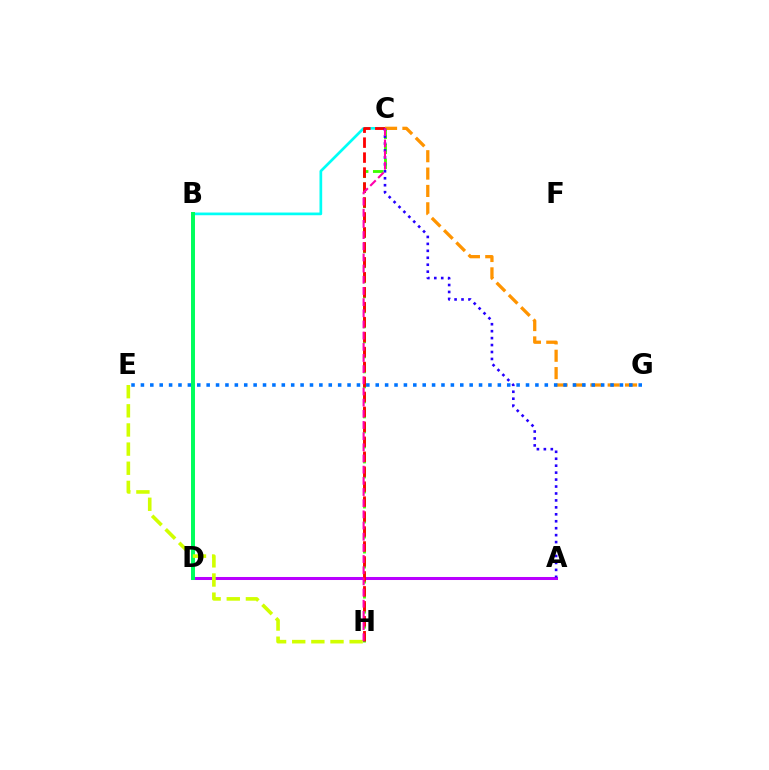{('B', 'C'): [{'color': '#00fff6', 'line_style': 'solid', 'thickness': 1.94}], ('C', 'H'): [{'color': '#3dff00', 'line_style': 'dashed', 'thickness': 2.04}, {'color': '#ff0000', 'line_style': 'dashed', 'thickness': 2.03}, {'color': '#ff00ac', 'line_style': 'dashed', 'thickness': 1.52}], ('A', 'D'): [{'color': '#b900ff', 'line_style': 'solid', 'thickness': 2.18}], ('C', 'G'): [{'color': '#ff9400', 'line_style': 'dashed', 'thickness': 2.36}], ('E', 'G'): [{'color': '#0074ff', 'line_style': 'dotted', 'thickness': 2.55}], ('B', 'D'): [{'color': '#00ff5c', 'line_style': 'solid', 'thickness': 2.86}], ('A', 'C'): [{'color': '#2500ff', 'line_style': 'dotted', 'thickness': 1.89}], ('E', 'H'): [{'color': '#d1ff00', 'line_style': 'dashed', 'thickness': 2.6}]}